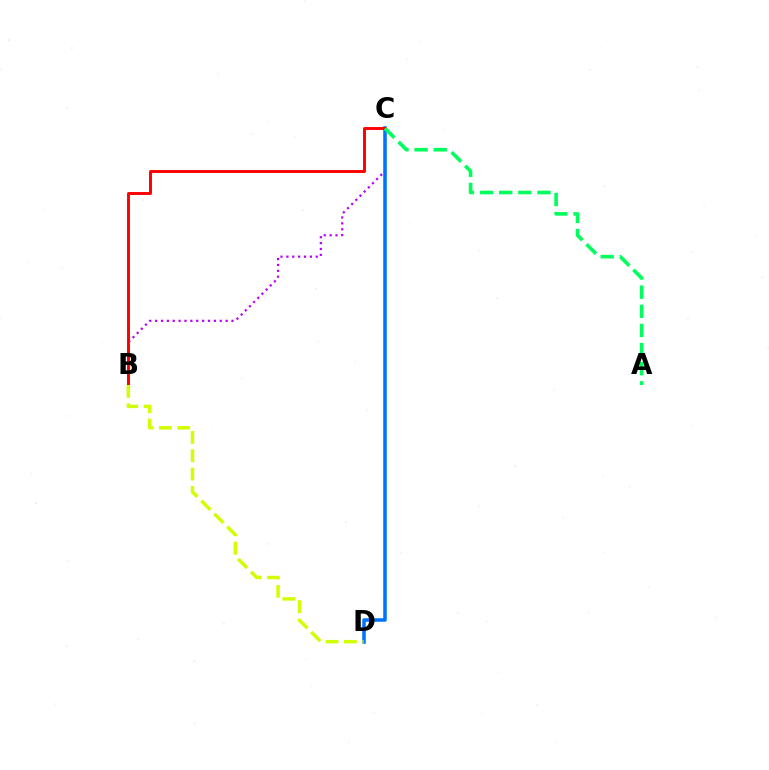{('B', 'C'): [{'color': '#b900ff', 'line_style': 'dotted', 'thickness': 1.6}, {'color': '#ff0000', 'line_style': 'solid', 'thickness': 2.11}], ('C', 'D'): [{'color': '#0074ff', 'line_style': 'solid', 'thickness': 2.55}], ('A', 'C'): [{'color': '#00ff5c', 'line_style': 'dashed', 'thickness': 2.6}], ('B', 'D'): [{'color': '#d1ff00', 'line_style': 'dashed', 'thickness': 2.49}]}